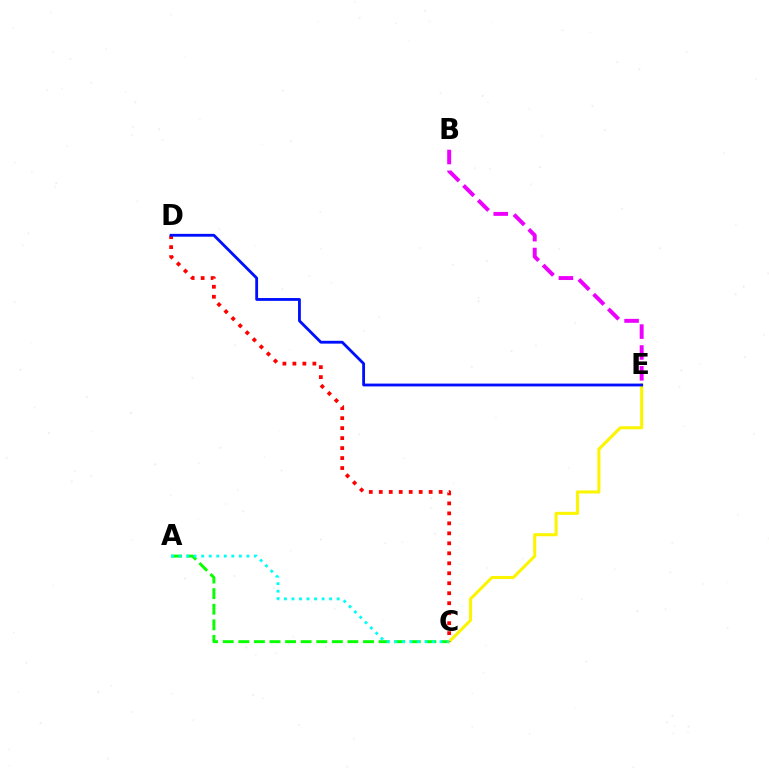{('A', 'C'): [{'color': '#08ff00', 'line_style': 'dashed', 'thickness': 2.12}, {'color': '#00fff6', 'line_style': 'dotted', 'thickness': 2.05}], ('B', 'E'): [{'color': '#ee00ff', 'line_style': 'dashed', 'thickness': 2.83}], ('C', 'E'): [{'color': '#fcf500', 'line_style': 'solid', 'thickness': 2.19}], ('C', 'D'): [{'color': '#ff0000', 'line_style': 'dotted', 'thickness': 2.71}], ('D', 'E'): [{'color': '#0010ff', 'line_style': 'solid', 'thickness': 2.04}]}